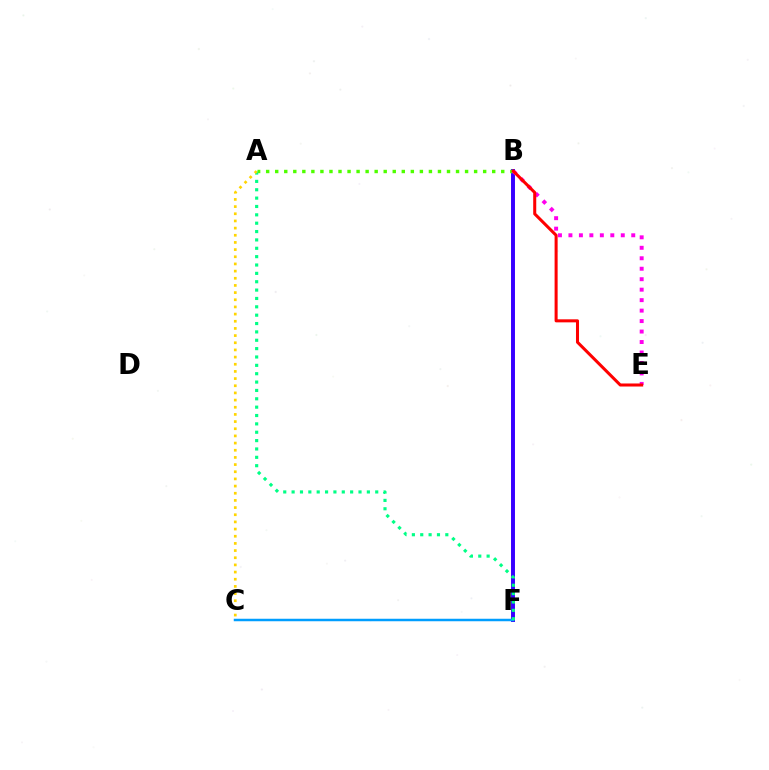{('B', 'F'): [{'color': '#3700ff', 'line_style': 'solid', 'thickness': 2.84}], ('A', 'B'): [{'color': '#4fff00', 'line_style': 'dotted', 'thickness': 2.46}], ('C', 'F'): [{'color': '#009eff', 'line_style': 'solid', 'thickness': 1.79}], ('A', 'F'): [{'color': '#00ff86', 'line_style': 'dotted', 'thickness': 2.27}], ('B', 'E'): [{'color': '#ff00ed', 'line_style': 'dotted', 'thickness': 2.84}, {'color': '#ff0000', 'line_style': 'solid', 'thickness': 2.19}], ('A', 'C'): [{'color': '#ffd500', 'line_style': 'dotted', 'thickness': 1.95}]}